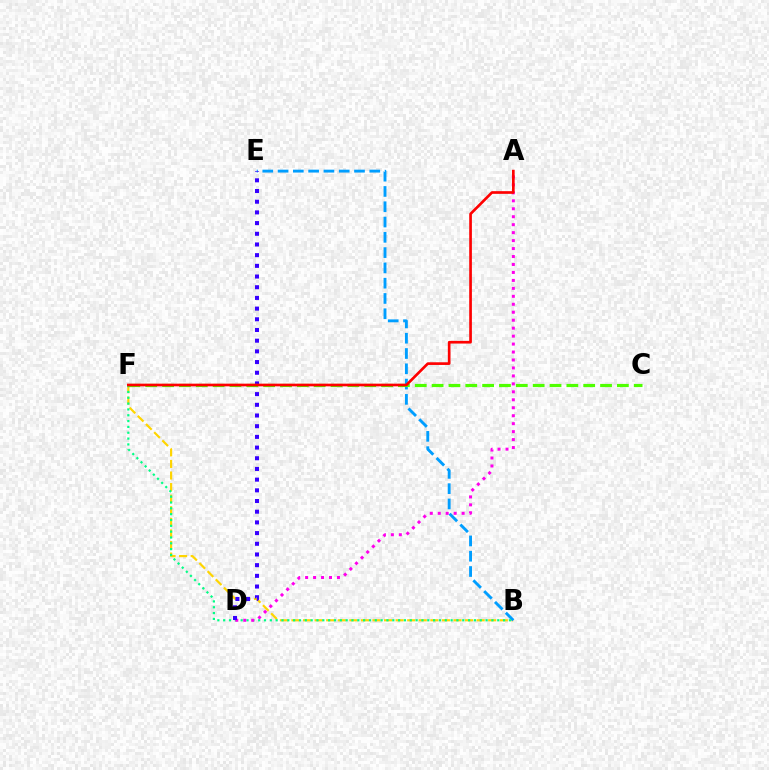{('B', 'F'): [{'color': '#ffd500', 'line_style': 'dashed', 'thickness': 1.57}, {'color': '#00ff86', 'line_style': 'dotted', 'thickness': 1.58}], ('B', 'E'): [{'color': '#009eff', 'line_style': 'dashed', 'thickness': 2.08}], ('A', 'D'): [{'color': '#ff00ed', 'line_style': 'dotted', 'thickness': 2.16}], ('D', 'E'): [{'color': '#3700ff', 'line_style': 'dotted', 'thickness': 2.9}], ('C', 'F'): [{'color': '#4fff00', 'line_style': 'dashed', 'thickness': 2.29}], ('A', 'F'): [{'color': '#ff0000', 'line_style': 'solid', 'thickness': 1.92}]}